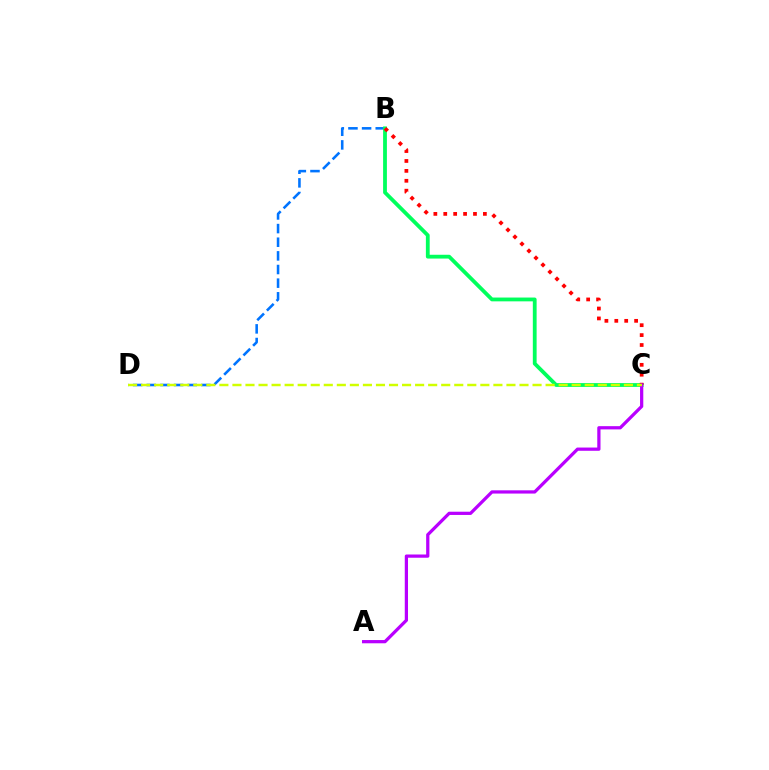{('B', 'D'): [{'color': '#0074ff', 'line_style': 'dashed', 'thickness': 1.85}], ('B', 'C'): [{'color': '#00ff5c', 'line_style': 'solid', 'thickness': 2.74}, {'color': '#ff0000', 'line_style': 'dotted', 'thickness': 2.69}], ('A', 'C'): [{'color': '#b900ff', 'line_style': 'solid', 'thickness': 2.33}], ('C', 'D'): [{'color': '#d1ff00', 'line_style': 'dashed', 'thickness': 1.77}]}